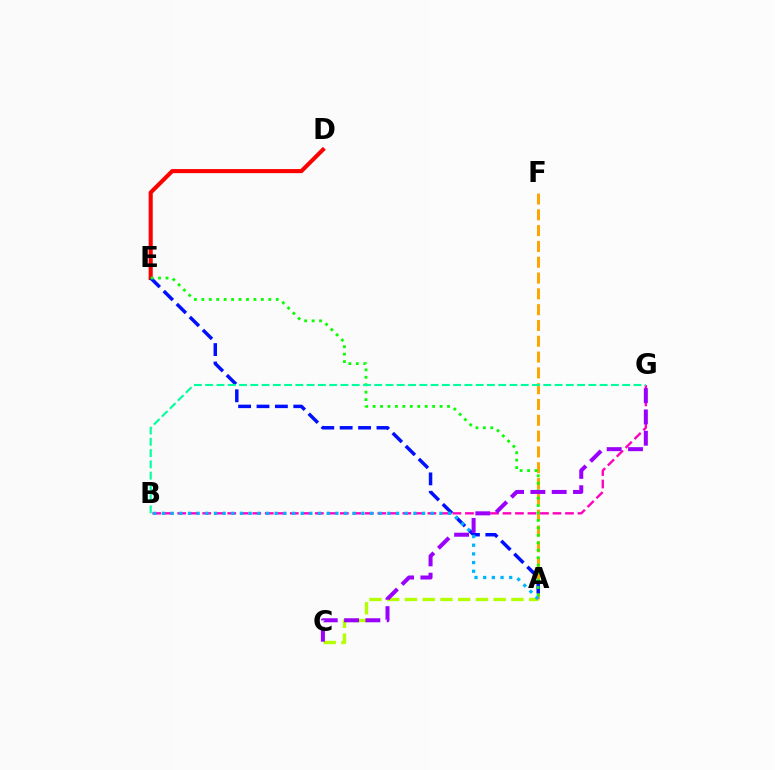{('A', 'C'): [{'color': '#b3ff00', 'line_style': 'dashed', 'thickness': 2.41}], ('A', 'F'): [{'color': '#ffa500', 'line_style': 'dashed', 'thickness': 2.15}], ('D', 'E'): [{'color': '#ff0000', 'line_style': 'solid', 'thickness': 2.94}], ('B', 'G'): [{'color': '#ff00bd', 'line_style': 'dashed', 'thickness': 1.7}, {'color': '#00ff9d', 'line_style': 'dashed', 'thickness': 1.53}], ('A', 'E'): [{'color': '#0010ff', 'line_style': 'dashed', 'thickness': 2.5}, {'color': '#08ff00', 'line_style': 'dotted', 'thickness': 2.02}], ('A', 'B'): [{'color': '#00b5ff', 'line_style': 'dotted', 'thickness': 2.36}], ('C', 'G'): [{'color': '#9b00ff', 'line_style': 'dashed', 'thickness': 2.89}]}